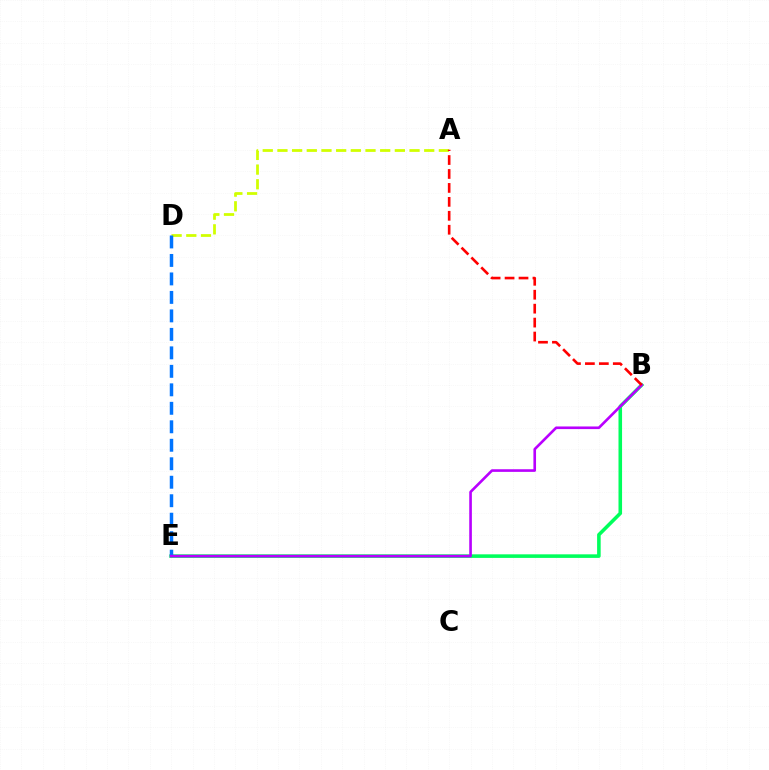{('A', 'D'): [{'color': '#d1ff00', 'line_style': 'dashed', 'thickness': 1.99}], ('B', 'E'): [{'color': '#00ff5c', 'line_style': 'solid', 'thickness': 2.57}, {'color': '#b900ff', 'line_style': 'solid', 'thickness': 1.89}], ('D', 'E'): [{'color': '#0074ff', 'line_style': 'dashed', 'thickness': 2.51}], ('A', 'B'): [{'color': '#ff0000', 'line_style': 'dashed', 'thickness': 1.89}]}